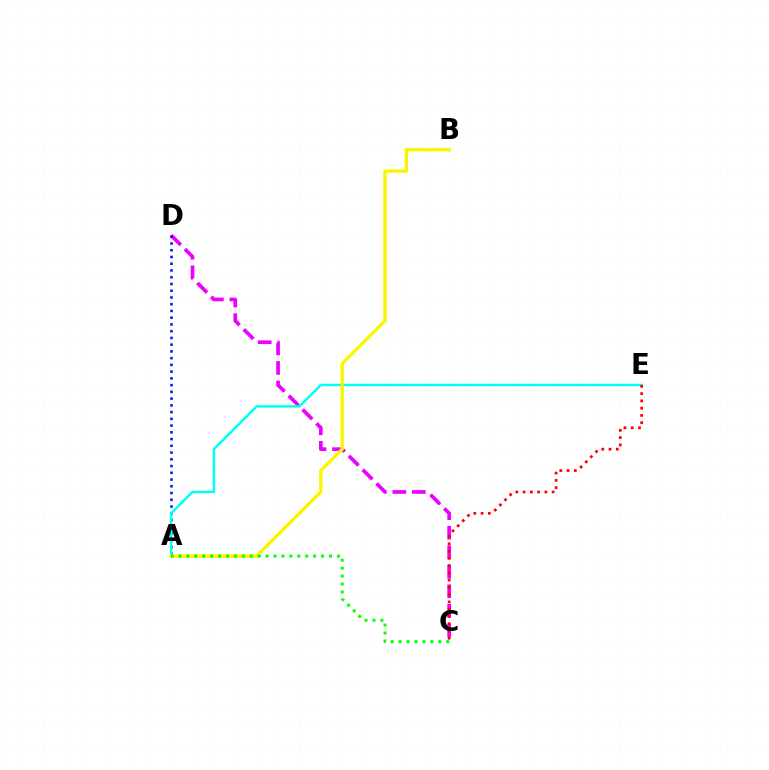{('C', 'D'): [{'color': '#ee00ff', 'line_style': 'dashed', 'thickness': 2.65}], ('A', 'D'): [{'color': '#0010ff', 'line_style': 'dotted', 'thickness': 1.83}], ('A', 'E'): [{'color': '#00fff6', 'line_style': 'solid', 'thickness': 1.78}], ('C', 'E'): [{'color': '#ff0000', 'line_style': 'dotted', 'thickness': 1.97}], ('A', 'B'): [{'color': '#fcf500', 'line_style': 'solid', 'thickness': 2.42}], ('A', 'C'): [{'color': '#08ff00', 'line_style': 'dotted', 'thickness': 2.15}]}